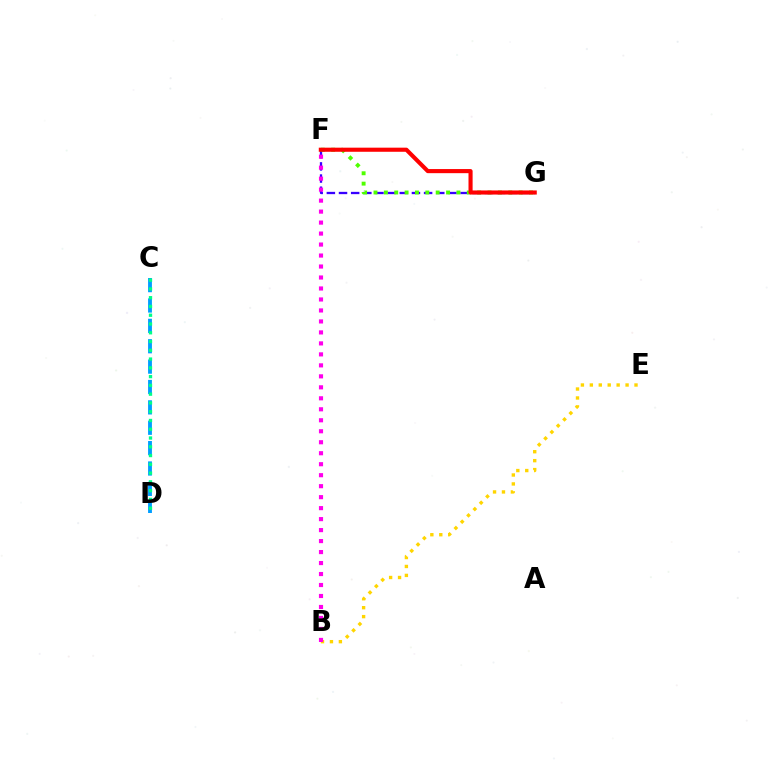{('B', 'E'): [{'color': '#ffd500', 'line_style': 'dotted', 'thickness': 2.43}], ('C', 'D'): [{'color': '#009eff', 'line_style': 'dashed', 'thickness': 2.77}, {'color': '#00ff86', 'line_style': 'dotted', 'thickness': 2.38}], ('F', 'G'): [{'color': '#3700ff', 'line_style': 'dashed', 'thickness': 1.65}, {'color': '#4fff00', 'line_style': 'dotted', 'thickness': 2.82}, {'color': '#ff0000', 'line_style': 'solid', 'thickness': 2.96}], ('B', 'F'): [{'color': '#ff00ed', 'line_style': 'dotted', 'thickness': 2.98}]}